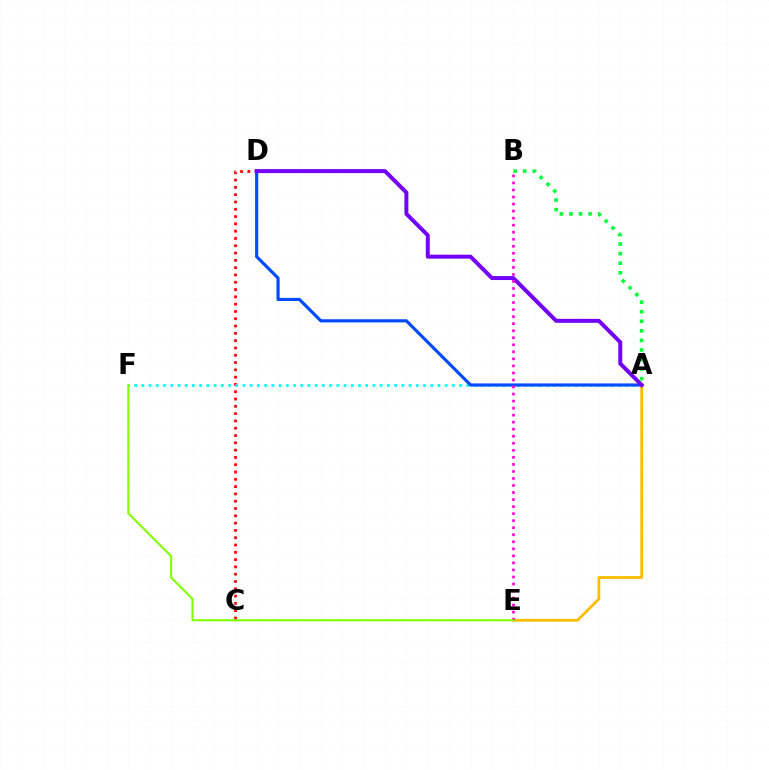{('C', 'D'): [{'color': '#ff0000', 'line_style': 'dotted', 'thickness': 1.98}], ('A', 'F'): [{'color': '#00fff6', 'line_style': 'dotted', 'thickness': 1.96}], ('A', 'E'): [{'color': '#ffbd00', 'line_style': 'solid', 'thickness': 2.02}], ('A', 'D'): [{'color': '#004bff', 'line_style': 'solid', 'thickness': 2.27}, {'color': '#7200ff', 'line_style': 'solid', 'thickness': 2.86}], ('B', 'E'): [{'color': '#ff00cf', 'line_style': 'dotted', 'thickness': 1.91}], ('A', 'B'): [{'color': '#00ff39', 'line_style': 'dotted', 'thickness': 2.6}], ('E', 'F'): [{'color': '#84ff00', 'line_style': 'solid', 'thickness': 1.52}]}